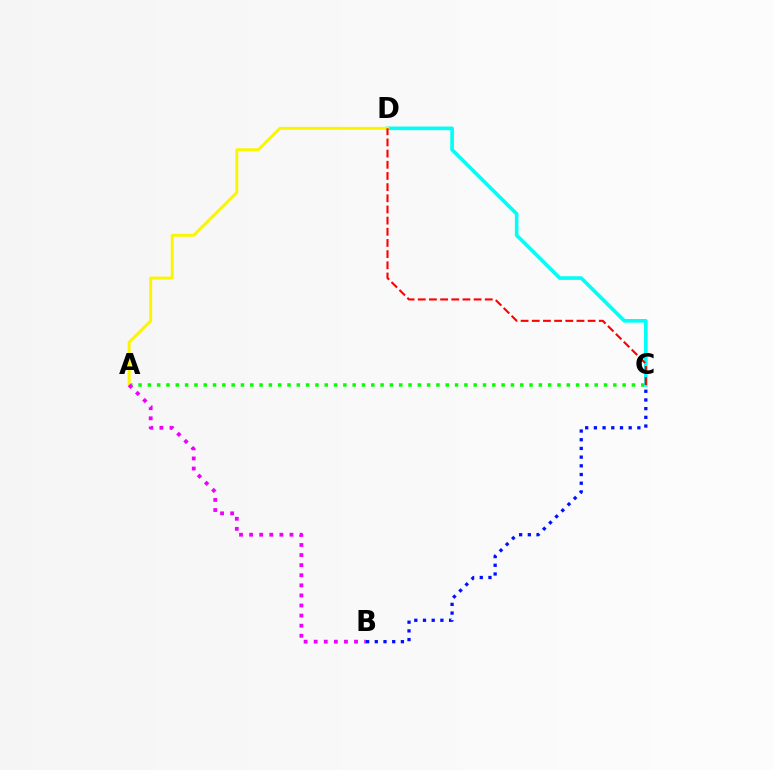{('A', 'C'): [{'color': '#08ff00', 'line_style': 'dotted', 'thickness': 2.53}], ('C', 'D'): [{'color': '#00fff6', 'line_style': 'solid', 'thickness': 2.62}, {'color': '#ff0000', 'line_style': 'dashed', 'thickness': 1.52}], ('B', 'C'): [{'color': '#0010ff', 'line_style': 'dotted', 'thickness': 2.36}], ('A', 'D'): [{'color': '#fcf500', 'line_style': 'solid', 'thickness': 2.12}], ('A', 'B'): [{'color': '#ee00ff', 'line_style': 'dotted', 'thickness': 2.74}]}